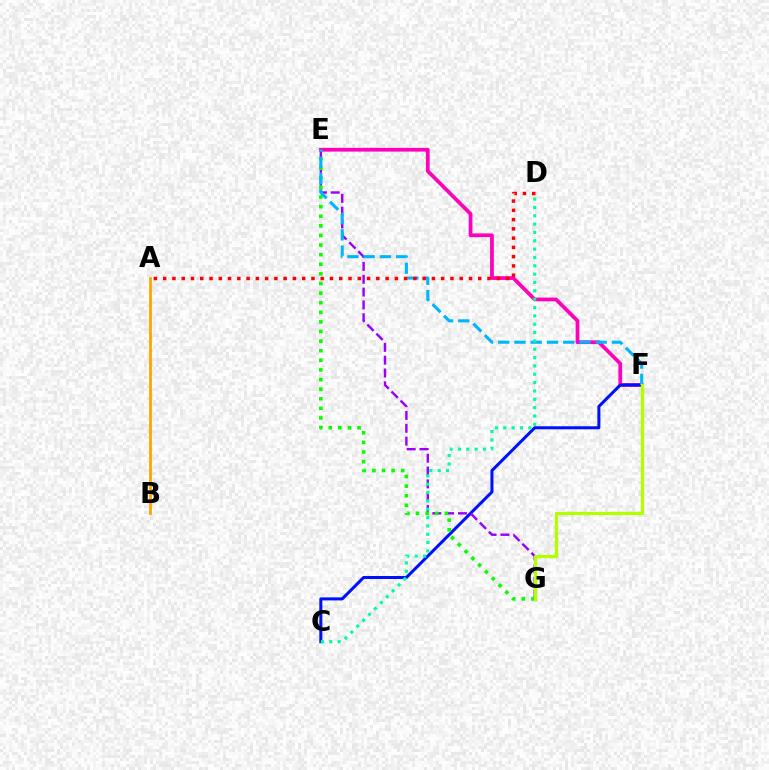{('E', 'F'): [{'color': '#ff00bd', 'line_style': 'solid', 'thickness': 2.69}, {'color': '#00b5ff', 'line_style': 'dashed', 'thickness': 2.21}], ('C', 'F'): [{'color': '#0010ff', 'line_style': 'solid', 'thickness': 2.18}], ('E', 'G'): [{'color': '#9b00ff', 'line_style': 'dashed', 'thickness': 1.74}, {'color': '#08ff00', 'line_style': 'dotted', 'thickness': 2.61}], ('A', 'B'): [{'color': '#ffa500', 'line_style': 'solid', 'thickness': 2.0}], ('A', 'D'): [{'color': '#ff0000', 'line_style': 'dotted', 'thickness': 2.52}], ('F', 'G'): [{'color': '#b3ff00', 'line_style': 'solid', 'thickness': 2.37}], ('C', 'D'): [{'color': '#00ff9d', 'line_style': 'dotted', 'thickness': 2.27}]}